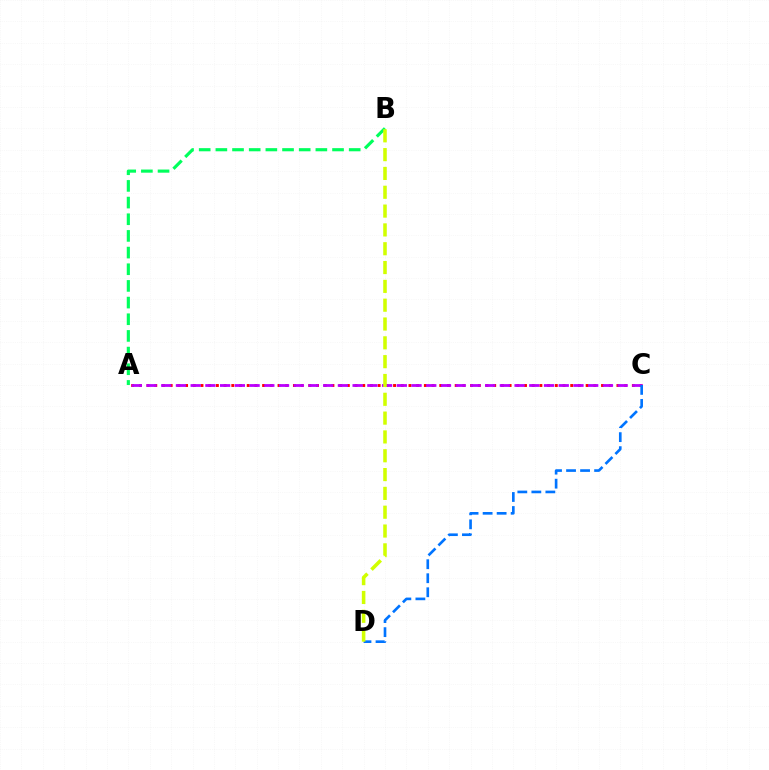{('A', 'C'): [{'color': '#ff0000', 'line_style': 'dotted', 'thickness': 2.09}, {'color': '#b900ff', 'line_style': 'dashed', 'thickness': 2.0}], ('C', 'D'): [{'color': '#0074ff', 'line_style': 'dashed', 'thickness': 1.91}], ('A', 'B'): [{'color': '#00ff5c', 'line_style': 'dashed', 'thickness': 2.26}], ('B', 'D'): [{'color': '#d1ff00', 'line_style': 'dashed', 'thickness': 2.56}]}